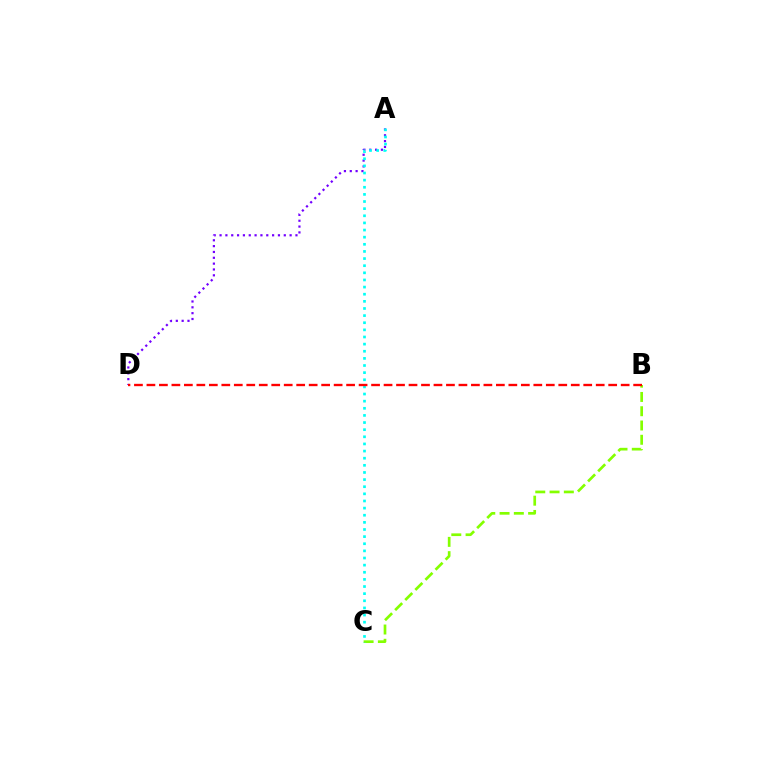{('A', 'D'): [{'color': '#7200ff', 'line_style': 'dotted', 'thickness': 1.59}], ('B', 'C'): [{'color': '#84ff00', 'line_style': 'dashed', 'thickness': 1.94}], ('A', 'C'): [{'color': '#00fff6', 'line_style': 'dotted', 'thickness': 1.94}], ('B', 'D'): [{'color': '#ff0000', 'line_style': 'dashed', 'thickness': 1.7}]}